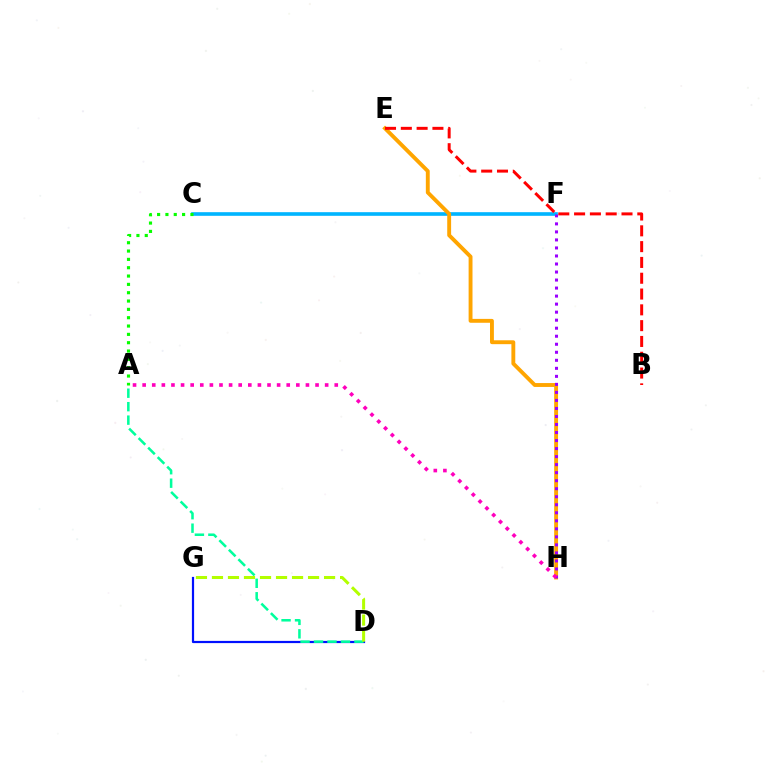{('D', 'G'): [{'color': '#0010ff', 'line_style': 'solid', 'thickness': 1.59}, {'color': '#b3ff00', 'line_style': 'dashed', 'thickness': 2.18}], ('C', 'F'): [{'color': '#00b5ff', 'line_style': 'solid', 'thickness': 2.62}], ('E', 'H'): [{'color': '#ffa500', 'line_style': 'solid', 'thickness': 2.8}], ('B', 'E'): [{'color': '#ff0000', 'line_style': 'dashed', 'thickness': 2.15}], ('A', 'D'): [{'color': '#00ff9d', 'line_style': 'dashed', 'thickness': 1.83}], ('F', 'H'): [{'color': '#9b00ff', 'line_style': 'dotted', 'thickness': 2.18}], ('A', 'H'): [{'color': '#ff00bd', 'line_style': 'dotted', 'thickness': 2.61}], ('A', 'C'): [{'color': '#08ff00', 'line_style': 'dotted', 'thickness': 2.26}]}